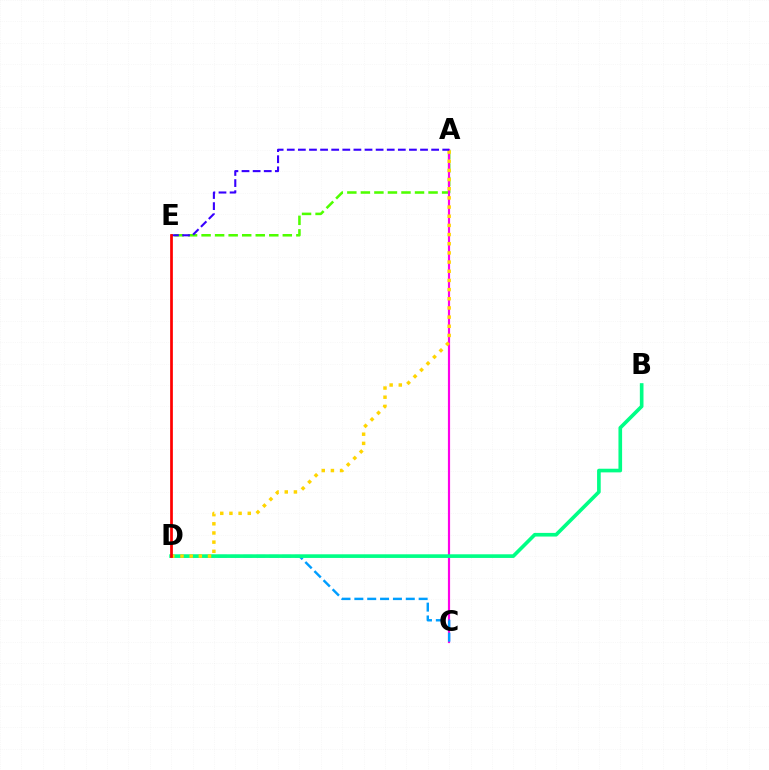{('A', 'E'): [{'color': '#4fff00', 'line_style': 'dashed', 'thickness': 1.84}, {'color': '#3700ff', 'line_style': 'dashed', 'thickness': 1.51}], ('A', 'C'): [{'color': '#ff00ed', 'line_style': 'solid', 'thickness': 1.57}], ('C', 'D'): [{'color': '#009eff', 'line_style': 'dashed', 'thickness': 1.75}], ('B', 'D'): [{'color': '#00ff86', 'line_style': 'solid', 'thickness': 2.63}], ('A', 'D'): [{'color': '#ffd500', 'line_style': 'dotted', 'thickness': 2.49}], ('D', 'E'): [{'color': '#ff0000', 'line_style': 'solid', 'thickness': 1.96}]}